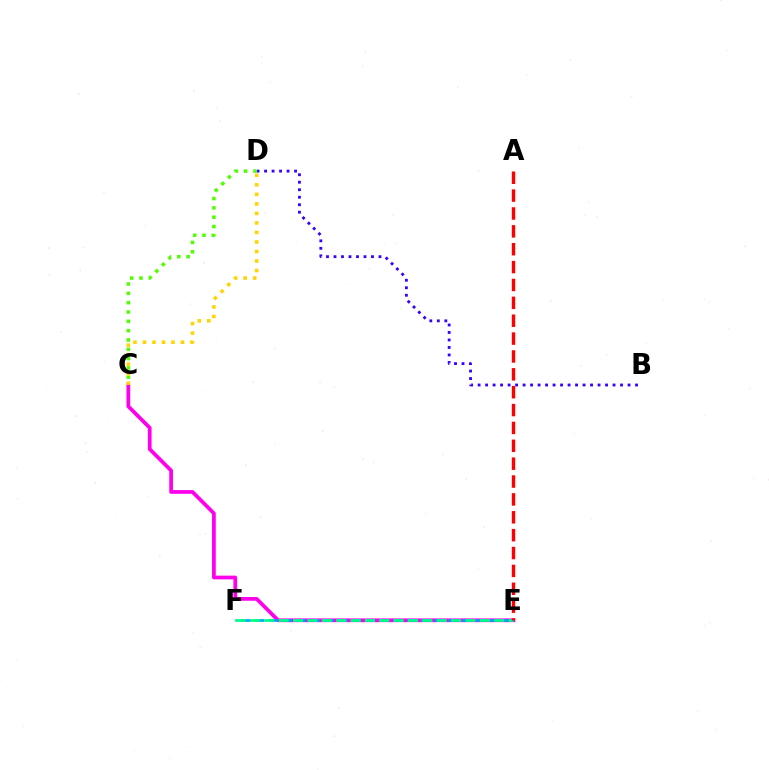{('B', 'D'): [{'color': '#3700ff', 'line_style': 'dotted', 'thickness': 2.04}], ('C', 'E'): [{'color': '#ff00ed', 'line_style': 'solid', 'thickness': 2.69}], ('C', 'D'): [{'color': '#4fff00', 'line_style': 'dotted', 'thickness': 2.53}, {'color': '#ffd500', 'line_style': 'dotted', 'thickness': 2.59}], ('E', 'F'): [{'color': '#009eff', 'line_style': 'dashed', 'thickness': 1.88}, {'color': '#00ff86', 'line_style': 'dashed', 'thickness': 1.95}], ('A', 'E'): [{'color': '#ff0000', 'line_style': 'dashed', 'thickness': 2.43}]}